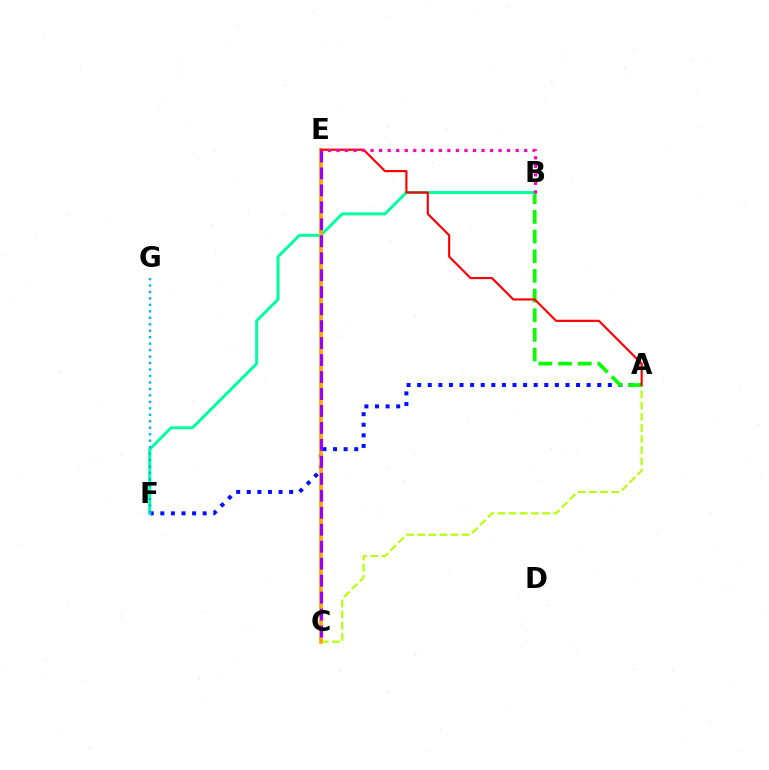{('A', 'F'): [{'color': '#0010ff', 'line_style': 'dotted', 'thickness': 2.88}], ('A', 'C'): [{'color': '#b3ff00', 'line_style': 'dashed', 'thickness': 1.51}], ('A', 'B'): [{'color': '#08ff00', 'line_style': 'dashed', 'thickness': 2.67}], ('B', 'F'): [{'color': '#00ff9d', 'line_style': 'solid', 'thickness': 2.13}], ('C', 'E'): [{'color': '#ffa500', 'line_style': 'solid', 'thickness': 2.61}, {'color': '#9b00ff', 'line_style': 'dashed', 'thickness': 2.31}], ('A', 'E'): [{'color': '#ff0000', 'line_style': 'solid', 'thickness': 1.56}], ('F', 'G'): [{'color': '#00b5ff', 'line_style': 'dotted', 'thickness': 1.76}], ('B', 'E'): [{'color': '#ff00bd', 'line_style': 'dotted', 'thickness': 2.32}]}